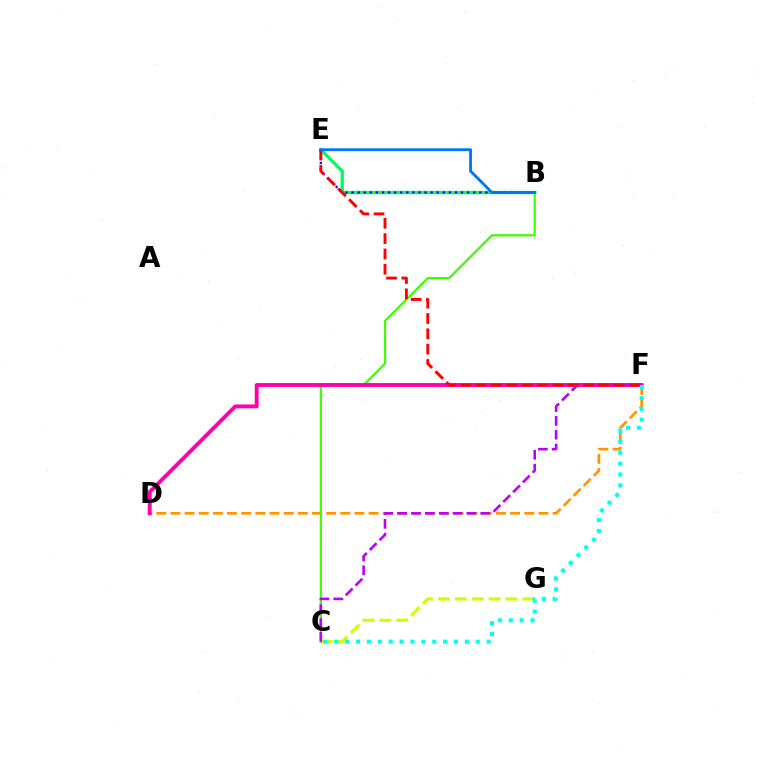{('B', 'E'): [{'color': '#00ff5c', 'line_style': 'solid', 'thickness': 2.43}, {'color': '#2500ff', 'line_style': 'dotted', 'thickness': 1.65}, {'color': '#0074ff', 'line_style': 'solid', 'thickness': 2.04}], ('C', 'G'): [{'color': '#d1ff00', 'line_style': 'dashed', 'thickness': 2.29}], ('D', 'F'): [{'color': '#ff9400', 'line_style': 'dashed', 'thickness': 1.92}, {'color': '#ff00ac', 'line_style': 'solid', 'thickness': 2.78}], ('B', 'C'): [{'color': '#3dff00', 'line_style': 'solid', 'thickness': 1.6}], ('C', 'F'): [{'color': '#b900ff', 'line_style': 'dashed', 'thickness': 1.88}, {'color': '#00fff6', 'line_style': 'dotted', 'thickness': 2.96}], ('E', 'F'): [{'color': '#ff0000', 'line_style': 'dashed', 'thickness': 2.08}]}